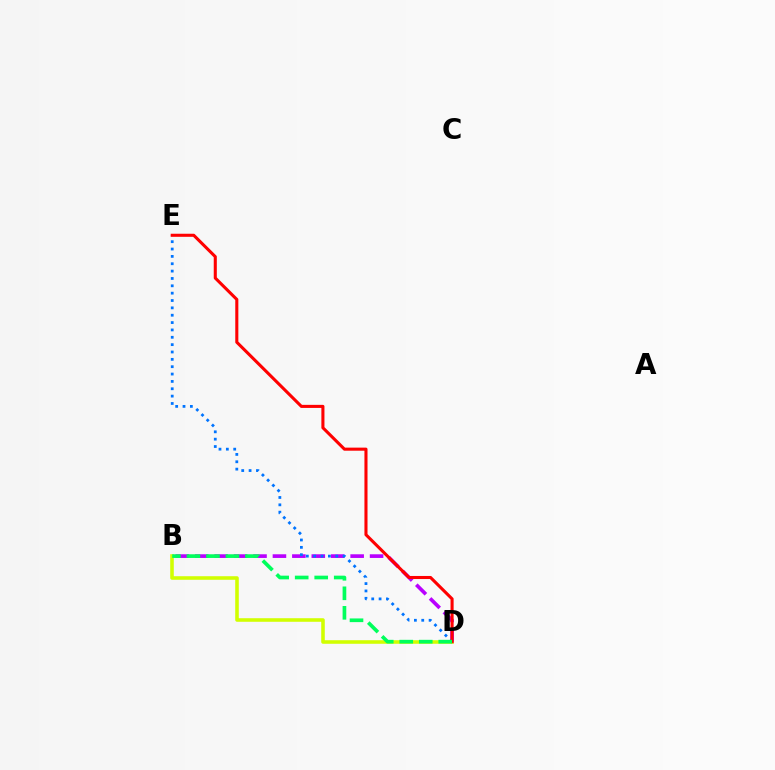{('B', 'D'): [{'color': '#d1ff00', 'line_style': 'solid', 'thickness': 2.57}, {'color': '#b900ff', 'line_style': 'dashed', 'thickness': 2.64}, {'color': '#00ff5c', 'line_style': 'dashed', 'thickness': 2.65}], ('D', 'E'): [{'color': '#0074ff', 'line_style': 'dotted', 'thickness': 2.0}, {'color': '#ff0000', 'line_style': 'solid', 'thickness': 2.21}]}